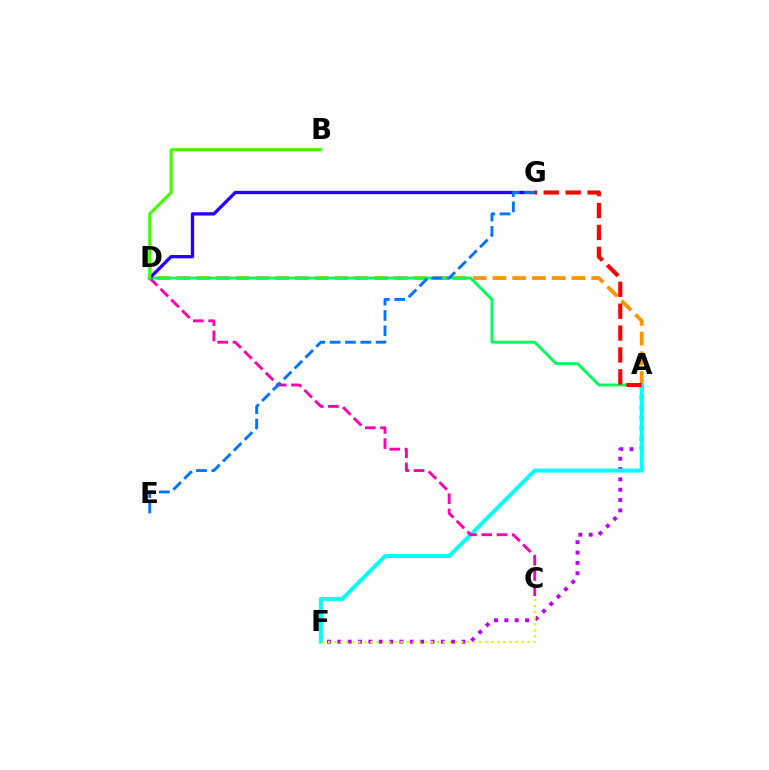{('A', 'F'): [{'color': '#b900ff', 'line_style': 'dotted', 'thickness': 2.81}, {'color': '#00fff6', 'line_style': 'solid', 'thickness': 2.87}], ('A', 'D'): [{'color': '#ff9400', 'line_style': 'dashed', 'thickness': 2.68}, {'color': '#00ff5c', 'line_style': 'solid', 'thickness': 2.09}], ('D', 'G'): [{'color': '#2500ff', 'line_style': 'solid', 'thickness': 2.39}], ('C', 'D'): [{'color': '#ff00ac', 'line_style': 'dashed', 'thickness': 2.07}], ('C', 'F'): [{'color': '#d1ff00', 'line_style': 'dotted', 'thickness': 1.64}], ('B', 'D'): [{'color': '#3dff00', 'line_style': 'solid', 'thickness': 2.21}], ('A', 'G'): [{'color': '#ff0000', 'line_style': 'dashed', 'thickness': 2.97}], ('E', 'G'): [{'color': '#0074ff', 'line_style': 'dashed', 'thickness': 2.08}]}